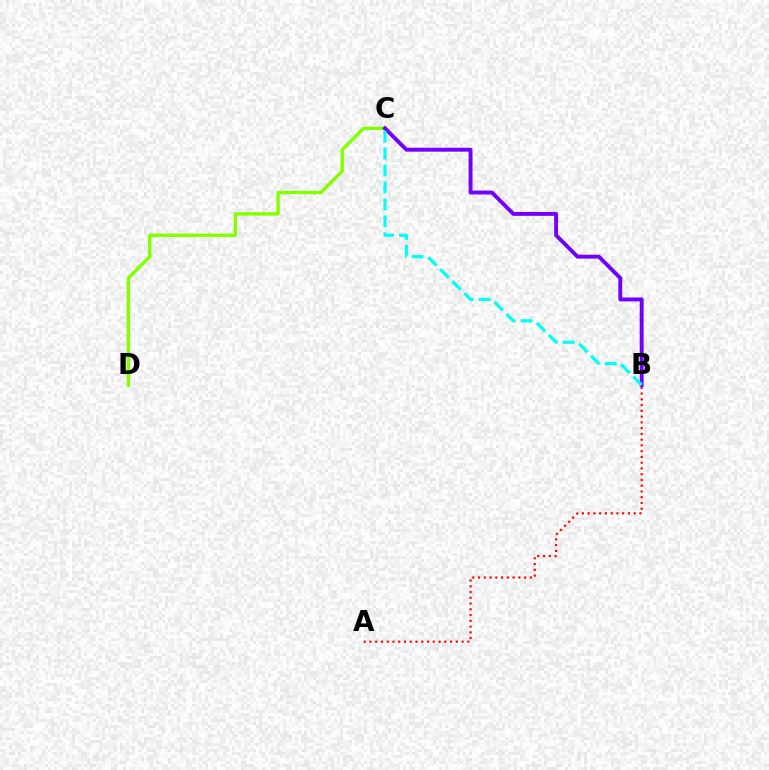{('C', 'D'): [{'color': '#84ff00', 'line_style': 'solid', 'thickness': 2.44}], ('A', 'B'): [{'color': '#ff0000', 'line_style': 'dotted', 'thickness': 1.56}], ('B', 'C'): [{'color': '#7200ff', 'line_style': 'solid', 'thickness': 2.81}, {'color': '#00fff6', 'line_style': 'dashed', 'thickness': 2.3}]}